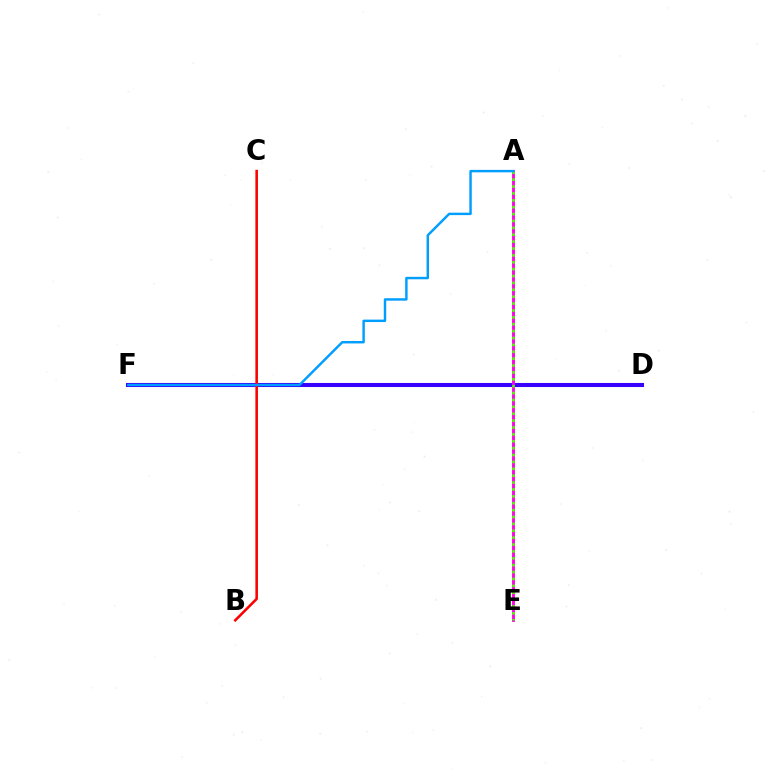{('A', 'E'): [{'color': '#ffd500', 'line_style': 'solid', 'thickness': 1.94}, {'color': '#00ff86', 'line_style': 'dotted', 'thickness': 1.89}, {'color': '#ff00ed', 'line_style': 'solid', 'thickness': 2.03}, {'color': '#4fff00', 'line_style': 'dotted', 'thickness': 1.87}], ('D', 'F'): [{'color': '#3700ff', 'line_style': 'solid', 'thickness': 2.93}], ('B', 'C'): [{'color': '#ff0000', 'line_style': 'solid', 'thickness': 1.86}], ('A', 'F'): [{'color': '#009eff', 'line_style': 'solid', 'thickness': 1.75}]}